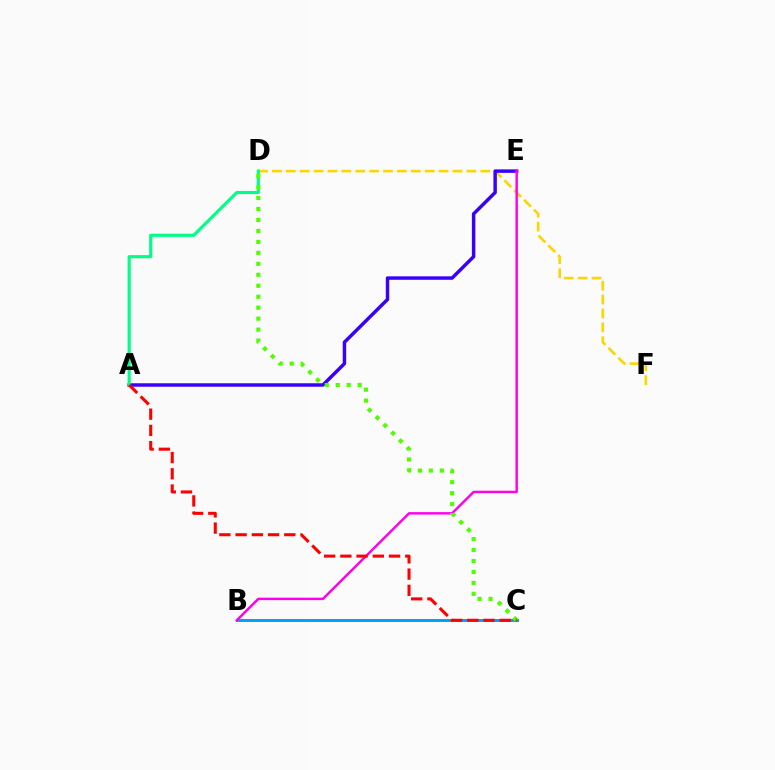{('D', 'F'): [{'color': '#ffd500', 'line_style': 'dashed', 'thickness': 1.89}], ('A', 'E'): [{'color': '#3700ff', 'line_style': 'solid', 'thickness': 2.49}], ('A', 'D'): [{'color': '#00ff86', 'line_style': 'solid', 'thickness': 2.27}], ('B', 'C'): [{'color': '#009eff', 'line_style': 'solid', 'thickness': 2.11}], ('B', 'E'): [{'color': '#ff00ed', 'line_style': 'solid', 'thickness': 1.76}], ('C', 'D'): [{'color': '#4fff00', 'line_style': 'dotted', 'thickness': 2.98}], ('A', 'C'): [{'color': '#ff0000', 'line_style': 'dashed', 'thickness': 2.2}]}